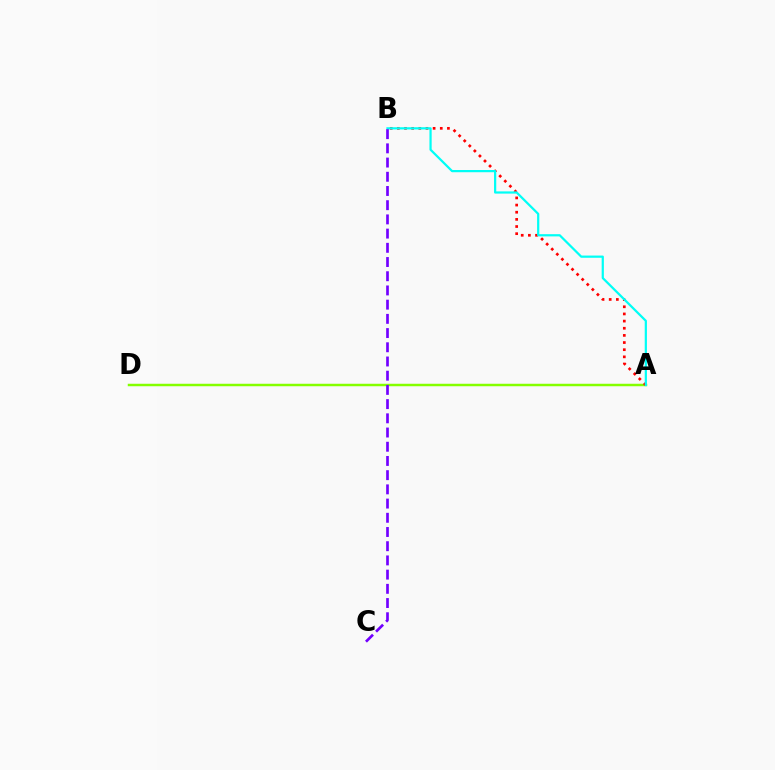{('A', 'D'): [{'color': '#84ff00', 'line_style': 'solid', 'thickness': 1.78}], ('A', 'B'): [{'color': '#ff0000', 'line_style': 'dotted', 'thickness': 1.94}, {'color': '#00fff6', 'line_style': 'solid', 'thickness': 1.6}], ('B', 'C'): [{'color': '#7200ff', 'line_style': 'dashed', 'thickness': 1.93}]}